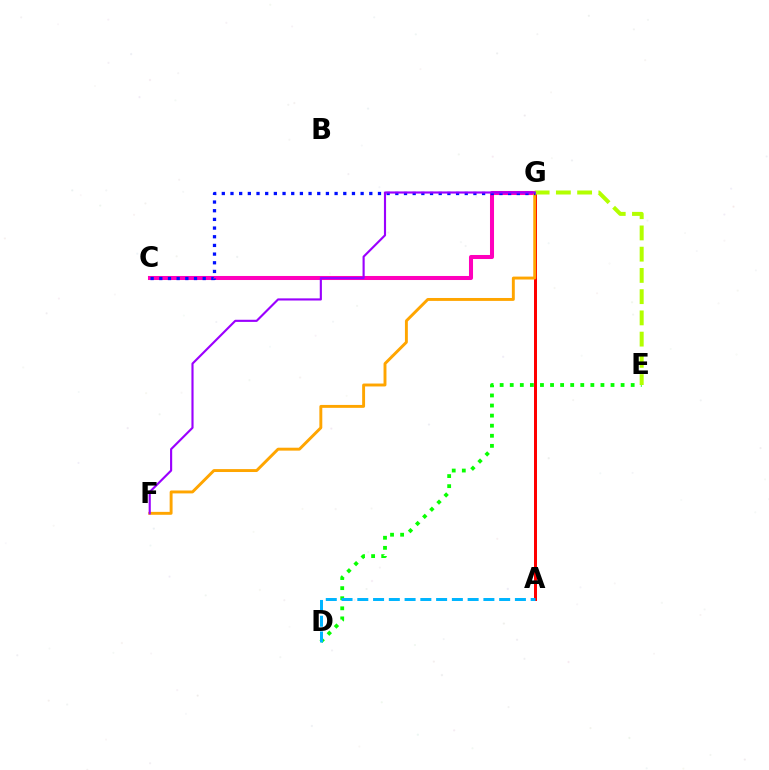{('A', 'G'): [{'color': '#00ff9d', 'line_style': 'dashed', 'thickness': 1.95}, {'color': '#ff0000', 'line_style': 'solid', 'thickness': 2.16}], ('D', 'E'): [{'color': '#08ff00', 'line_style': 'dotted', 'thickness': 2.74}], ('C', 'G'): [{'color': '#ff00bd', 'line_style': 'solid', 'thickness': 2.91}, {'color': '#0010ff', 'line_style': 'dotted', 'thickness': 2.36}], ('A', 'D'): [{'color': '#00b5ff', 'line_style': 'dashed', 'thickness': 2.14}], ('F', 'G'): [{'color': '#ffa500', 'line_style': 'solid', 'thickness': 2.1}, {'color': '#9b00ff', 'line_style': 'solid', 'thickness': 1.54}], ('E', 'G'): [{'color': '#b3ff00', 'line_style': 'dashed', 'thickness': 2.89}]}